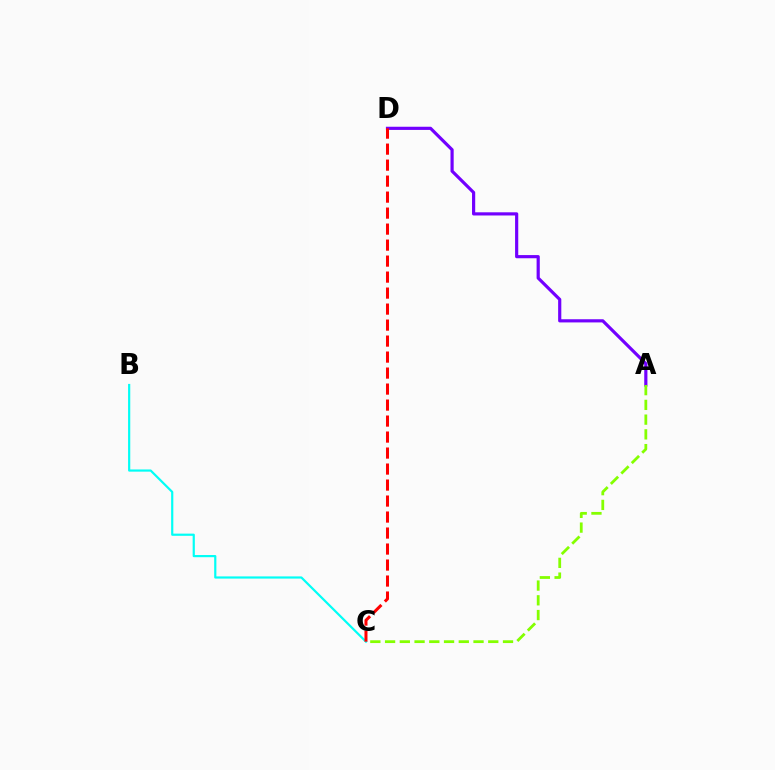{('A', 'D'): [{'color': '#7200ff', 'line_style': 'solid', 'thickness': 2.29}], ('A', 'C'): [{'color': '#84ff00', 'line_style': 'dashed', 'thickness': 2.0}], ('B', 'C'): [{'color': '#00fff6', 'line_style': 'solid', 'thickness': 1.57}], ('C', 'D'): [{'color': '#ff0000', 'line_style': 'dashed', 'thickness': 2.17}]}